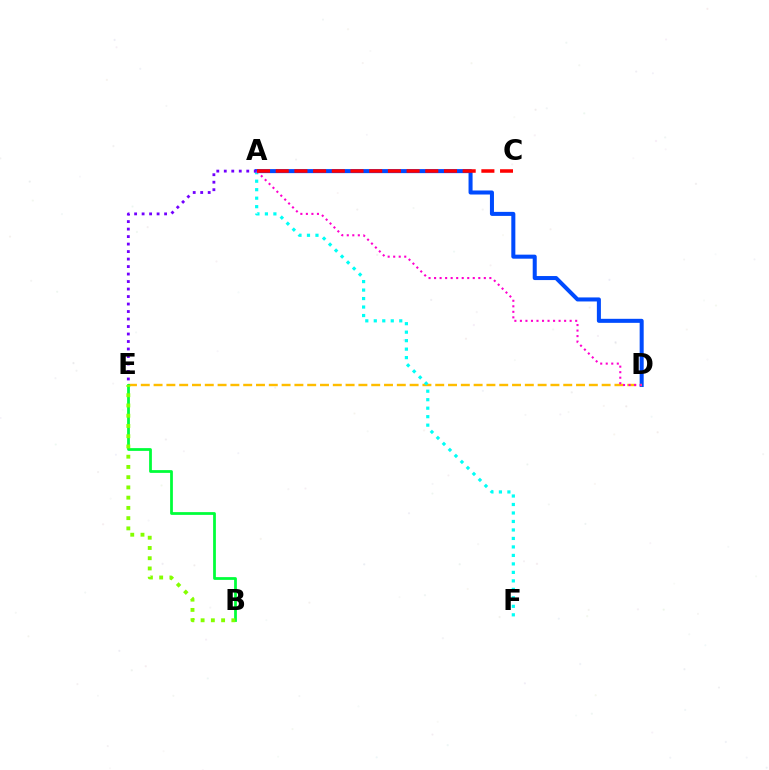{('A', 'D'): [{'color': '#004bff', 'line_style': 'solid', 'thickness': 2.9}, {'color': '#ff00cf', 'line_style': 'dotted', 'thickness': 1.5}], ('D', 'E'): [{'color': '#ffbd00', 'line_style': 'dashed', 'thickness': 1.74}], ('B', 'E'): [{'color': '#00ff39', 'line_style': 'solid', 'thickness': 1.99}, {'color': '#84ff00', 'line_style': 'dotted', 'thickness': 2.78}], ('A', 'F'): [{'color': '#00fff6', 'line_style': 'dotted', 'thickness': 2.31}], ('A', 'E'): [{'color': '#7200ff', 'line_style': 'dotted', 'thickness': 2.04}], ('A', 'C'): [{'color': '#ff0000', 'line_style': 'dashed', 'thickness': 2.54}]}